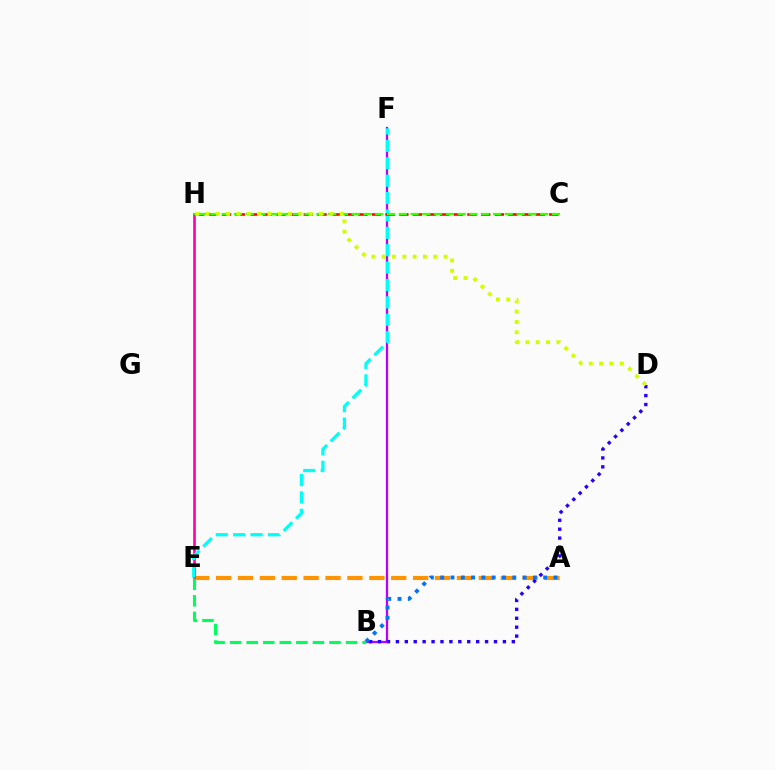{('A', 'E'): [{'color': '#ff9400', 'line_style': 'dashed', 'thickness': 2.97}], ('B', 'F'): [{'color': '#b900ff', 'line_style': 'solid', 'thickness': 1.65}], ('E', 'H'): [{'color': '#ff00ac', 'line_style': 'solid', 'thickness': 1.9}], ('B', 'D'): [{'color': '#2500ff', 'line_style': 'dotted', 'thickness': 2.42}], ('E', 'F'): [{'color': '#00fff6', 'line_style': 'dashed', 'thickness': 2.36}], ('B', 'E'): [{'color': '#00ff5c', 'line_style': 'dashed', 'thickness': 2.25}], ('A', 'B'): [{'color': '#0074ff', 'line_style': 'dotted', 'thickness': 2.8}], ('C', 'H'): [{'color': '#ff0000', 'line_style': 'dashed', 'thickness': 1.85}, {'color': '#3dff00', 'line_style': 'dashed', 'thickness': 1.6}], ('D', 'H'): [{'color': '#d1ff00', 'line_style': 'dotted', 'thickness': 2.8}]}